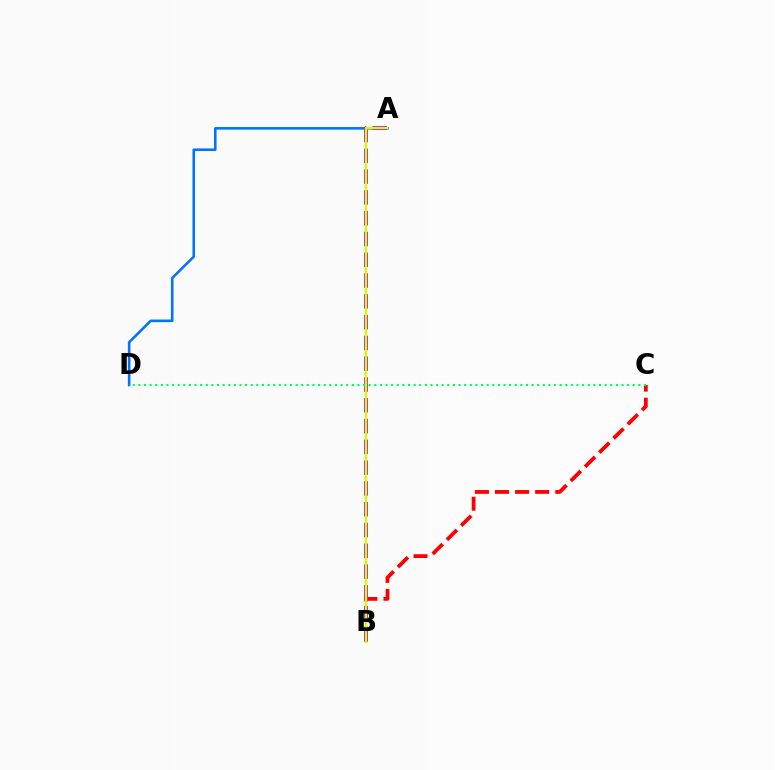{('A', 'D'): [{'color': '#0074ff', 'line_style': 'solid', 'thickness': 1.87}], ('B', 'C'): [{'color': '#ff0000', 'line_style': 'dashed', 'thickness': 2.73}], ('A', 'B'): [{'color': '#b900ff', 'line_style': 'dashed', 'thickness': 2.82}, {'color': '#d1ff00', 'line_style': 'solid', 'thickness': 1.74}], ('C', 'D'): [{'color': '#00ff5c', 'line_style': 'dotted', 'thickness': 1.53}]}